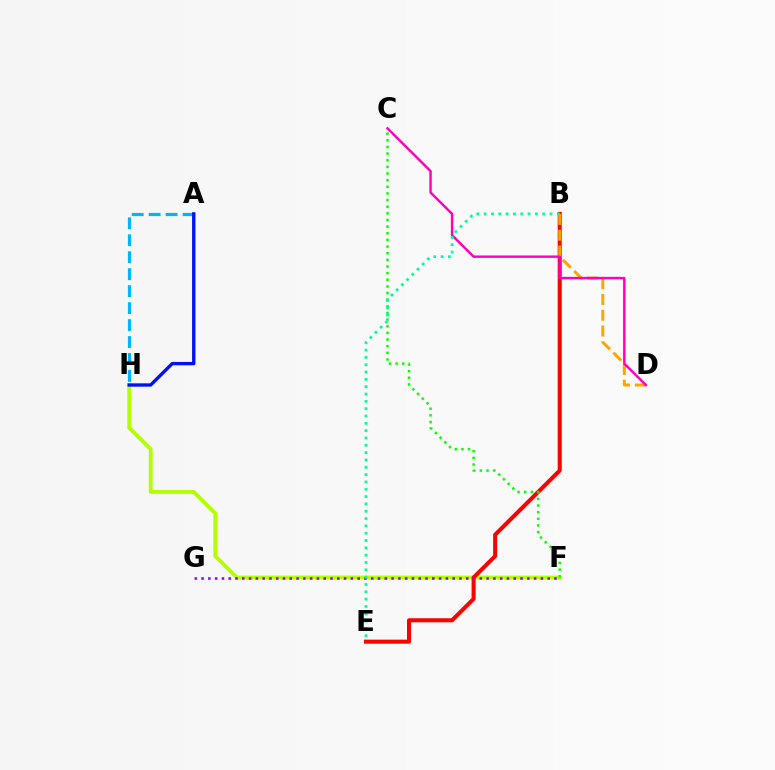{('F', 'H'): [{'color': '#b3ff00', 'line_style': 'solid', 'thickness': 2.75}], ('A', 'H'): [{'color': '#00b5ff', 'line_style': 'dashed', 'thickness': 2.3}, {'color': '#0010ff', 'line_style': 'solid', 'thickness': 2.41}], ('B', 'E'): [{'color': '#ff0000', 'line_style': 'solid', 'thickness': 2.92}, {'color': '#00ff9d', 'line_style': 'dotted', 'thickness': 1.99}], ('F', 'G'): [{'color': '#9b00ff', 'line_style': 'dotted', 'thickness': 1.84}], ('C', 'F'): [{'color': '#08ff00', 'line_style': 'dotted', 'thickness': 1.8}], ('B', 'D'): [{'color': '#ffa500', 'line_style': 'dashed', 'thickness': 2.15}], ('C', 'D'): [{'color': '#ff00bd', 'line_style': 'solid', 'thickness': 1.75}]}